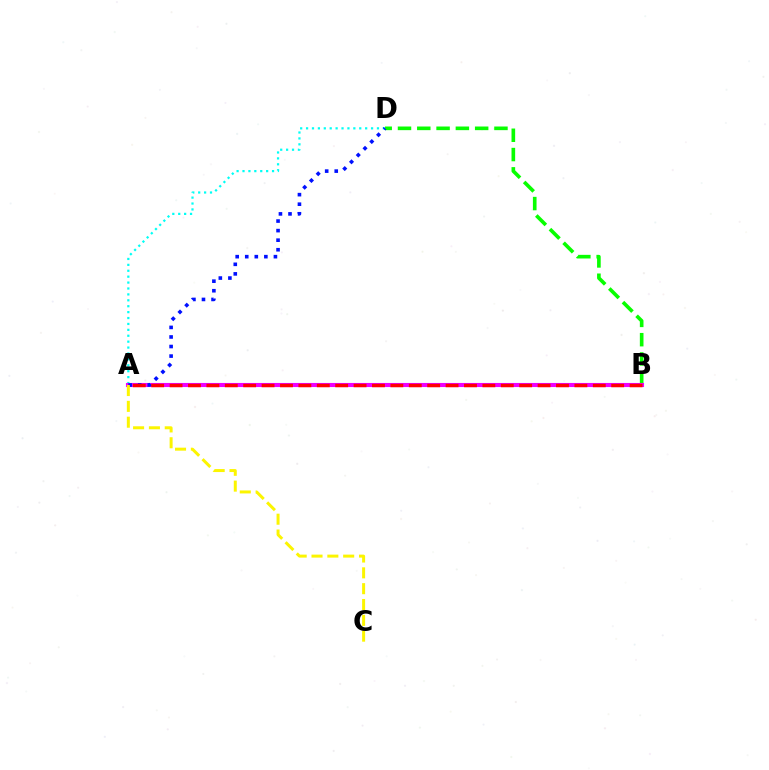{('B', 'D'): [{'color': '#08ff00', 'line_style': 'dashed', 'thickness': 2.62}], ('A', 'D'): [{'color': '#00fff6', 'line_style': 'dotted', 'thickness': 1.61}, {'color': '#0010ff', 'line_style': 'dotted', 'thickness': 2.6}], ('A', 'B'): [{'color': '#ee00ff', 'line_style': 'solid', 'thickness': 2.95}, {'color': '#ff0000', 'line_style': 'dashed', 'thickness': 2.5}], ('A', 'C'): [{'color': '#fcf500', 'line_style': 'dashed', 'thickness': 2.15}]}